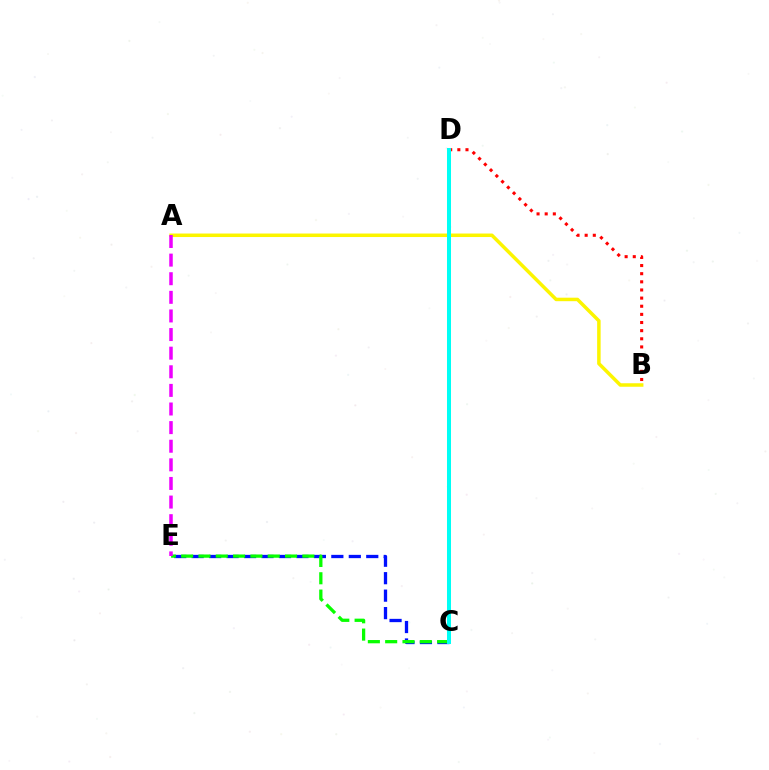{('C', 'E'): [{'color': '#0010ff', 'line_style': 'dashed', 'thickness': 2.37}, {'color': '#08ff00', 'line_style': 'dashed', 'thickness': 2.35}], ('A', 'B'): [{'color': '#fcf500', 'line_style': 'solid', 'thickness': 2.52}], ('A', 'E'): [{'color': '#ee00ff', 'line_style': 'dashed', 'thickness': 2.53}], ('B', 'D'): [{'color': '#ff0000', 'line_style': 'dotted', 'thickness': 2.21}], ('C', 'D'): [{'color': '#00fff6', 'line_style': 'solid', 'thickness': 2.89}]}